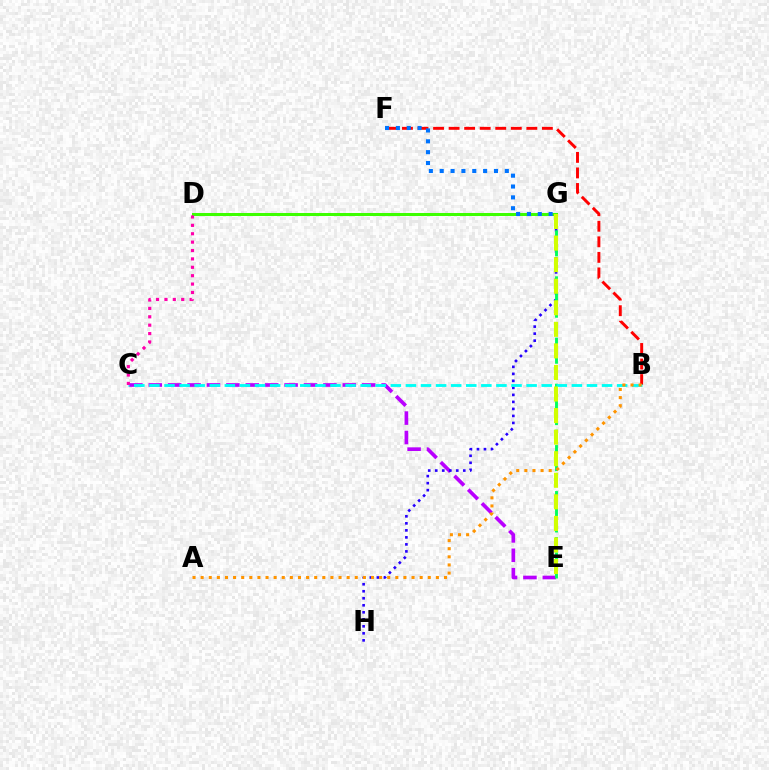{('C', 'E'): [{'color': '#b900ff', 'line_style': 'dashed', 'thickness': 2.64}], ('G', 'H'): [{'color': '#2500ff', 'line_style': 'dotted', 'thickness': 1.91}], ('E', 'G'): [{'color': '#00ff5c', 'line_style': 'dashed', 'thickness': 2.08}, {'color': '#d1ff00', 'line_style': 'dashed', 'thickness': 2.93}], ('B', 'F'): [{'color': '#ff0000', 'line_style': 'dashed', 'thickness': 2.11}], ('D', 'G'): [{'color': '#3dff00', 'line_style': 'solid', 'thickness': 2.17}], ('F', 'G'): [{'color': '#0074ff', 'line_style': 'dotted', 'thickness': 2.95}], ('B', 'C'): [{'color': '#00fff6', 'line_style': 'dashed', 'thickness': 2.05}], ('A', 'B'): [{'color': '#ff9400', 'line_style': 'dotted', 'thickness': 2.2}], ('C', 'D'): [{'color': '#ff00ac', 'line_style': 'dotted', 'thickness': 2.28}]}